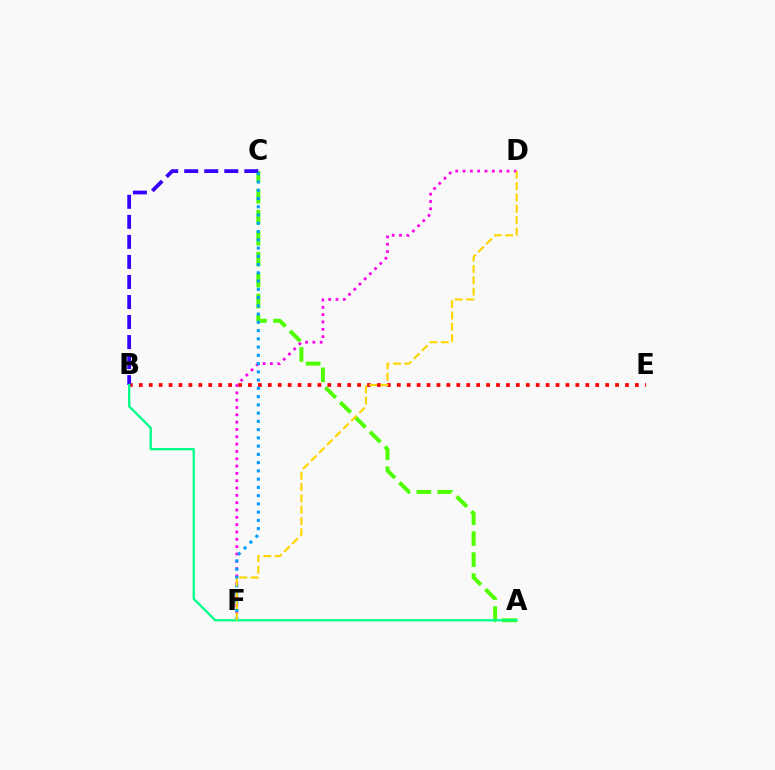{('A', 'C'): [{'color': '#4fff00', 'line_style': 'dashed', 'thickness': 2.85}], ('B', 'E'): [{'color': '#ff0000', 'line_style': 'dotted', 'thickness': 2.7}], ('D', 'F'): [{'color': '#ff00ed', 'line_style': 'dotted', 'thickness': 1.99}, {'color': '#ffd500', 'line_style': 'dashed', 'thickness': 1.54}], ('B', 'C'): [{'color': '#3700ff', 'line_style': 'dashed', 'thickness': 2.72}], ('C', 'F'): [{'color': '#009eff', 'line_style': 'dotted', 'thickness': 2.24}], ('A', 'B'): [{'color': '#00ff86', 'line_style': 'solid', 'thickness': 1.64}]}